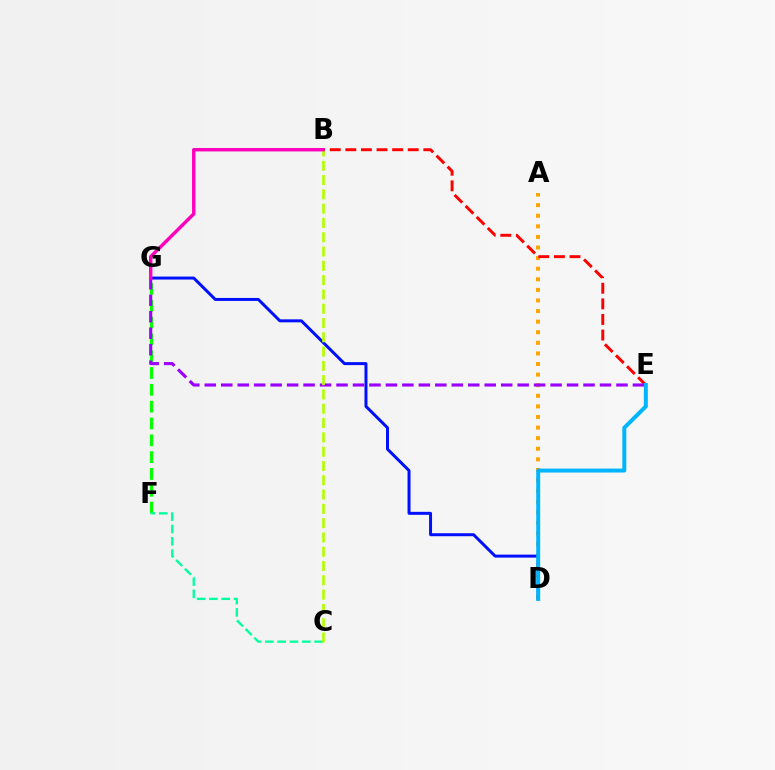{('A', 'D'): [{'color': '#ffa500', 'line_style': 'dotted', 'thickness': 2.88}], ('F', 'G'): [{'color': '#08ff00', 'line_style': 'dashed', 'thickness': 2.29}], ('D', 'G'): [{'color': '#0010ff', 'line_style': 'solid', 'thickness': 2.15}], ('B', 'E'): [{'color': '#ff0000', 'line_style': 'dashed', 'thickness': 2.12}], ('E', 'G'): [{'color': '#9b00ff', 'line_style': 'dashed', 'thickness': 2.24}], ('C', 'F'): [{'color': '#00ff9d', 'line_style': 'dashed', 'thickness': 1.67}], ('D', 'E'): [{'color': '#00b5ff', 'line_style': 'solid', 'thickness': 2.86}], ('B', 'C'): [{'color': '#b3ff00', 'line_style': 'dashed', 'thickness': 1.94}], ('B', 'G'): [{'color': '#ff00bd', 'line_style': 'solid', 'thickness': 2.45}]}